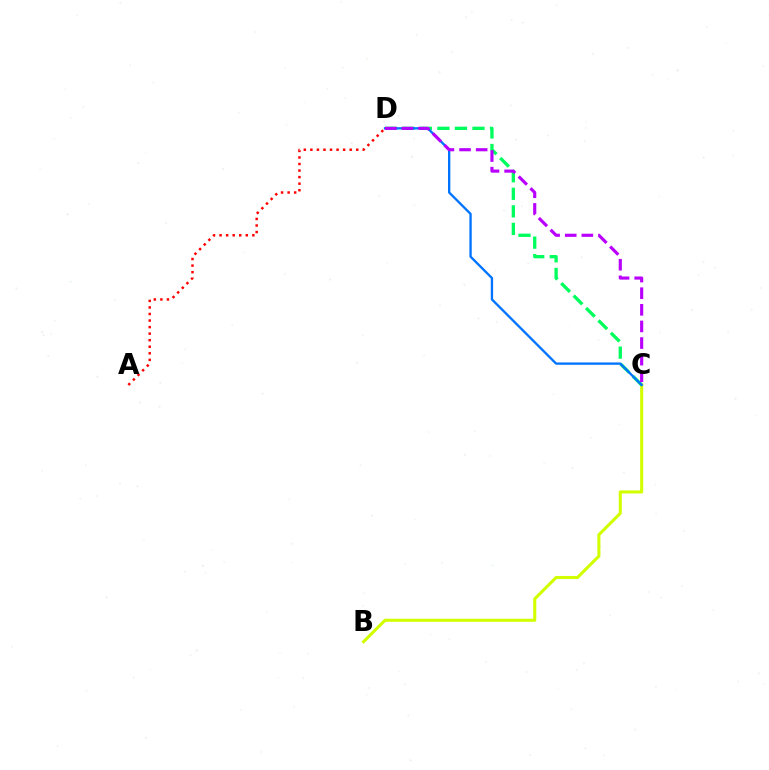{('B', 'C'): [{'color': '#d1ff00', 'line_style': 'solid', 'thickness': 2.21}], ('C', 'D'): [{'color': '#00ff5c', 'line_style': 'dashed', 'thickness': 2.38}, {'color': '#0074ff', 'line_style': 'solid', 'thickness': 1.68}, {'color': '#b900ff', 'line_style': 'dashed', 'thickness': 2.26}], ('A', 'D'): [{'color': '#ff0000', 'line_style': 'dotted', 'thickness': 1.78}]}